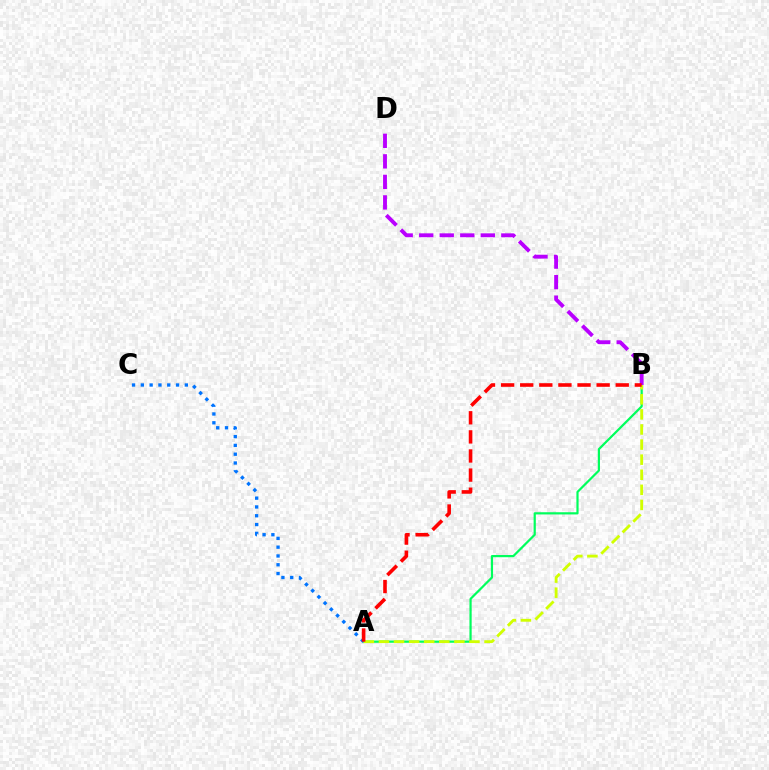{('A', 'B'): [{'color': '#00ff5c', 'line_style': 'solid', 'thickness': 1.59}, {'color': '#d1ff00', 'line_style': 'dashed', 'thickness': 2.05}, {'color': '#ff0000', 'line_style': 'dashed', 'thickness': 2.6}], ('B', 'D'): [{'color': '#b900ff', 'line_style': 'dashed', 'thickness': 2.79}], ('A', 'C'): [{'color': '#0074ff', 'line_style': 'dotted', 'thickness': 2.39}]}